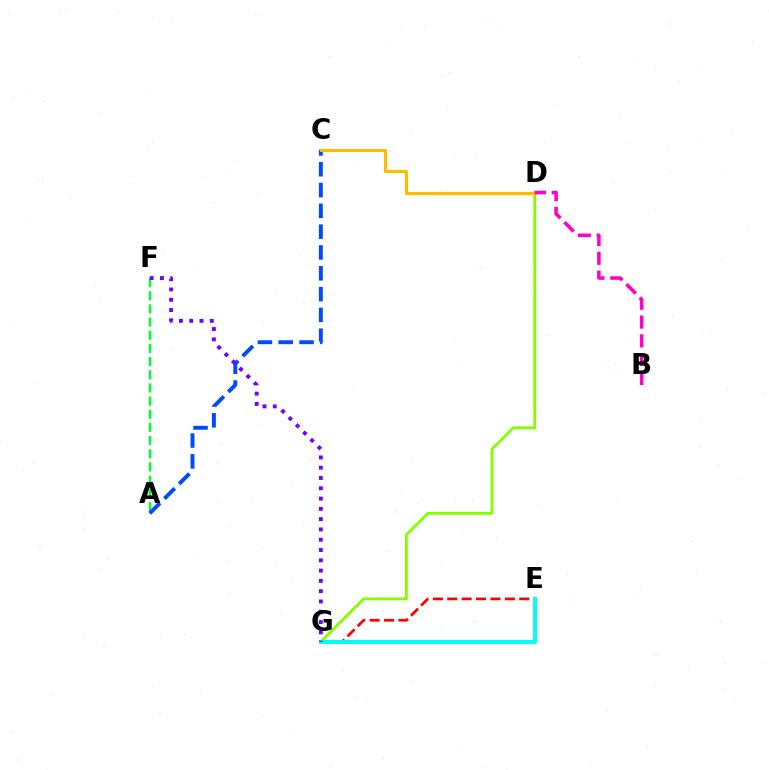{('A', 'F'): [{'color': '#00ff39', 'line_style': 'dashed', 'thickness': 1.79}], ('A', 'C'): [{'color': '#004bff', 'line_style': 'dashed', 'thickness': 2.83}], ('D', 'G'): [{'color': '#84ff00', 'line_style': 'solid', 'thickness': 2.03}], ('E', 'G'): [{'color': '#ff0000', 'line_style': 'dashed', 'thickness': 1.96}, {'color': '#00fff6', 'line_style': 'solid', 'thickness': 2.86}], ('F', 'G'): [{'color': '#7200ff', 'line_style': 'dotted', 'thickness': 2.8}], ('C', 'D'): [{'color': '#ffbd00', 'line_style': 'solid', 'thickness': 2.24}], ('B', 'D'): [{'color': '#ff00cf', 'line_style': 'dashed', 'thickness': 2.55}]}